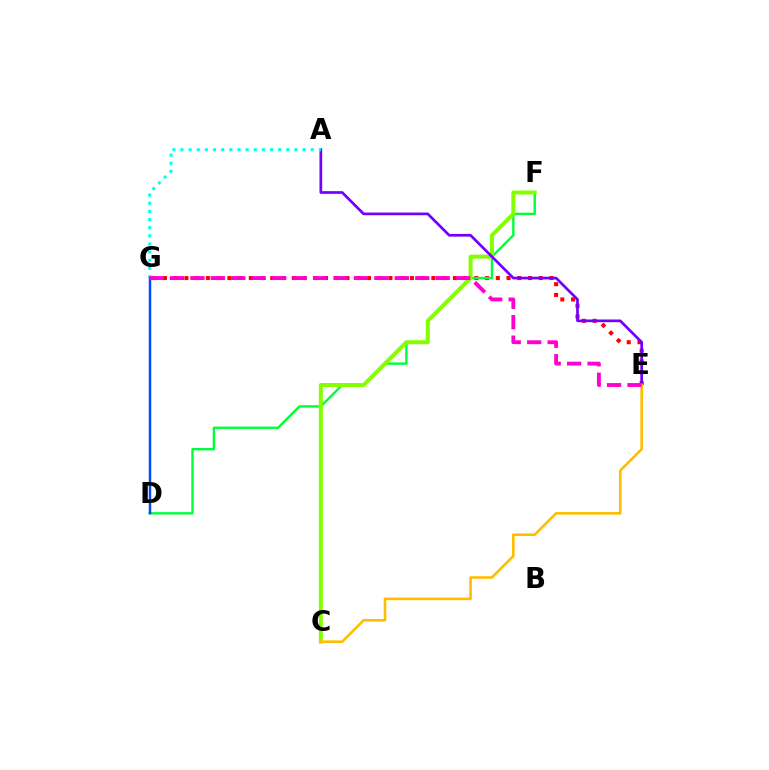{('E', 'G'): [{'color': '#ff0000', 'line_style': 'dotted', 'thickness': 2.92}, {'color': '#ff00cf', 'line_style': 'dashed', 'thickness': 2.78}], ('D', 'F'): [{'color': '#00ff39', 'line_style': 'solid', 'thickness': 1.72}], ('C', 'F'): [{'color': '#84ff00', 'line_style': 'solid', 'thickness': 2.88}], ('A', 'E'): [{'color': '#7200ff', 'line_style': 'solid', 'thickness': 1.95}], ('A', 'G'): [{'color': '#00fff6', 'line_style': 'dotted', 'thickness': 2.21}], ('D', 'G'): [{'color': '#004bff', 'line_style': 'solid', 'thickness': 1.78}], ('C', 'E'): [{'color': '#ffbd00', 'line_style': 'solid', 'thickness': 1.88}]}